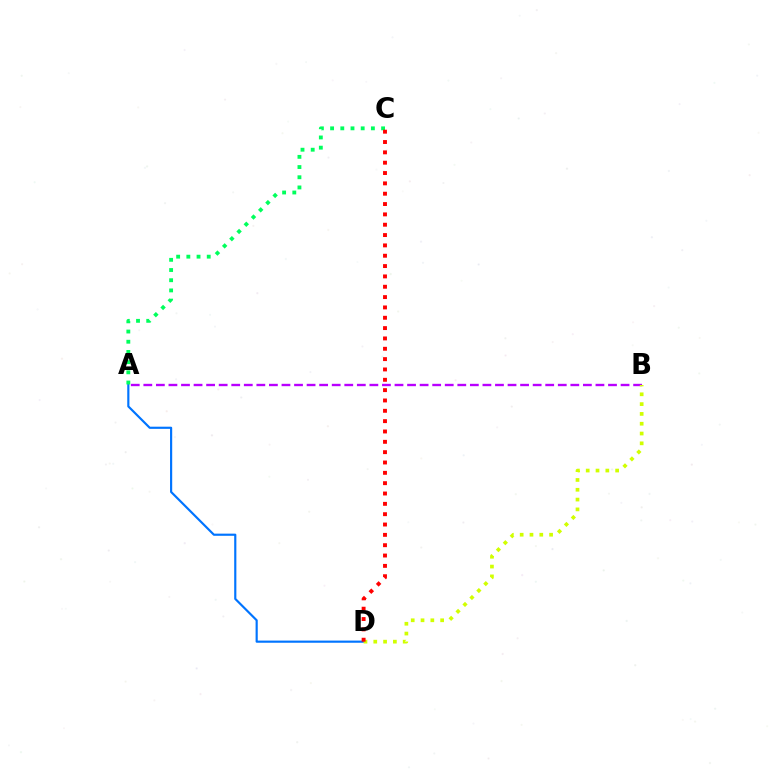{('A', 'D'): [{'color': '#0074ff', 'line_style': 'solid', 'thickness': 1.56}], ('A', 'B'): [{'color': '#b900ff', 'line_style': 'dashed', 'thickness': 1.71}], ('B', 'D'): [{'color': '#d1ff00', 'line_style': 'dotted', 'thickness': 2.66}], ('A', 'C'): [{'color': '#00ff5c', 'line_style': 'dotted', 'thickness': 2.77}], ('C', 'D'): [{'color': '#ff0000', 'line_style': 'dotted', 'thickness': 2.81}]}